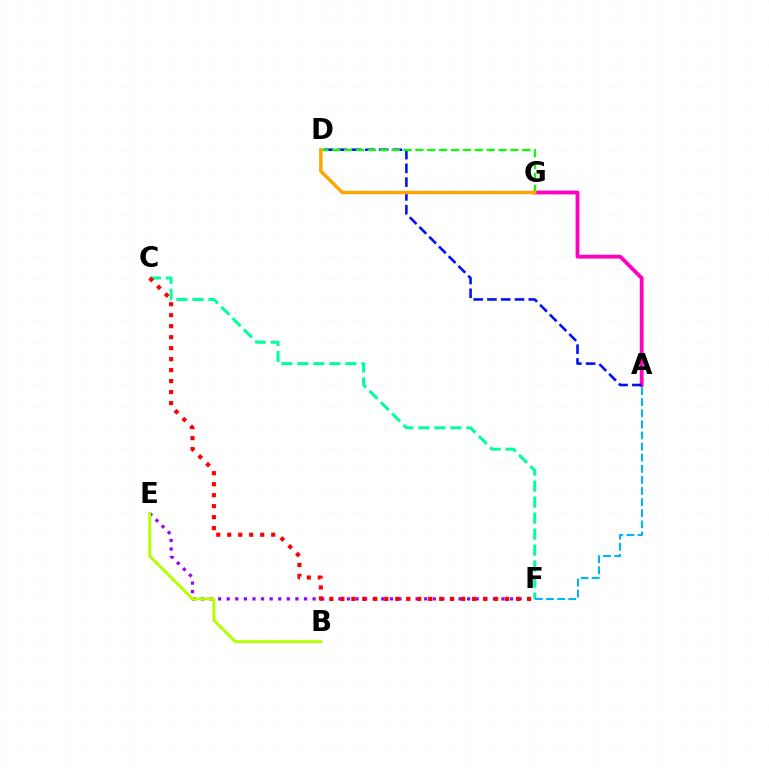{('C', 'F'): [{'color': '#00ff9d', 'line_style': 'dashed', 'thickness': 2.17}, {'color': '#ff0000', 'line_style': 'dotted', 'thickness': 2.98}], ('E', 'F'): [{'color': '#9b00ff', 'line_style': 'dotted', 'thickness': 2.33}], ('A', 'G'): [{'color': '#ff00bd', 'line_style': 'solid', 'thickness': 2.74}], ('A', 'D'): [{'color': '#0010ff', 'line_style': 'dashed', 'thickness': 1.87}], ('D', 'G'): [{'color': '#08ff00', 'line_style': 'dashed', 'thickness': 1.61}, {'color': '#ffa500', 'line_style': 'solid', 'thickness': 2.48}], ('B', 'E'): [{'color': '#b3ff00', 'line_style': 'solid', 'thickness': 2.11}], ('A', 'F'): [{'color': '#00b5ff', 'line_style': 'dashed', 'thickness': 1.51}]}